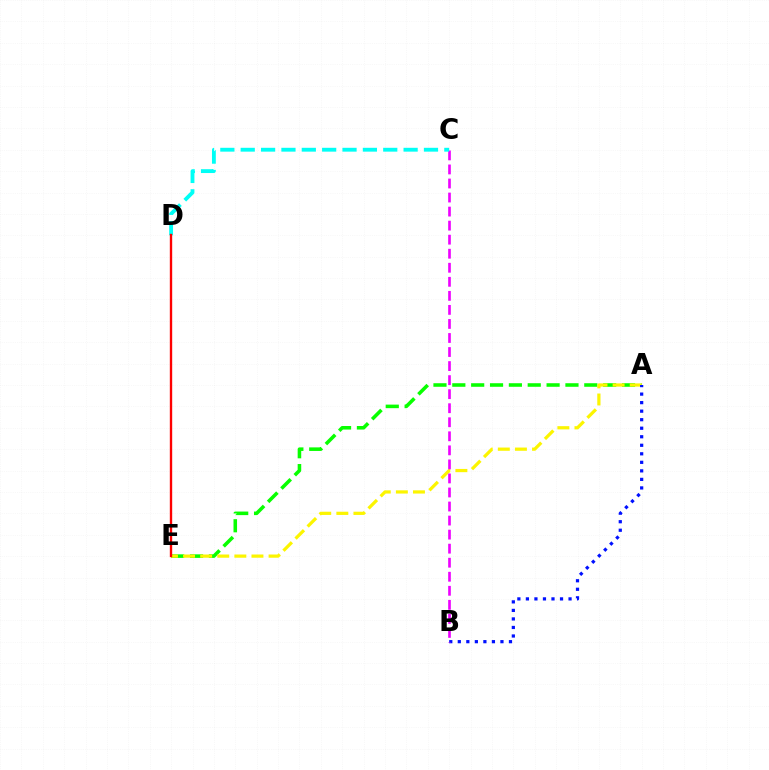{('A', 'E'): [{'color': '#08ff00', 'line_style': 'dashed', 'thickness': 2.56}, {'color': '#fcf500', 'line_style': 'dashed', 'thickness': 2.32}], ('A', 'B'): [{'color': '#0010ff', 'line_style': 'dotted', 'thickness': 2.32}], ('B', 'C'): [{'color': '#ee00ff', 'line_style': 'dashed', 'thickness': 1.91}], ('C', 'D'): [{'color': '#00fff6', 'line_style': 'dashed', 'thickness': 2.77}], ('D', 'E'): [{'color': '#ff0000', 'line_style': 'solid', 'thickness': 1.7}]}